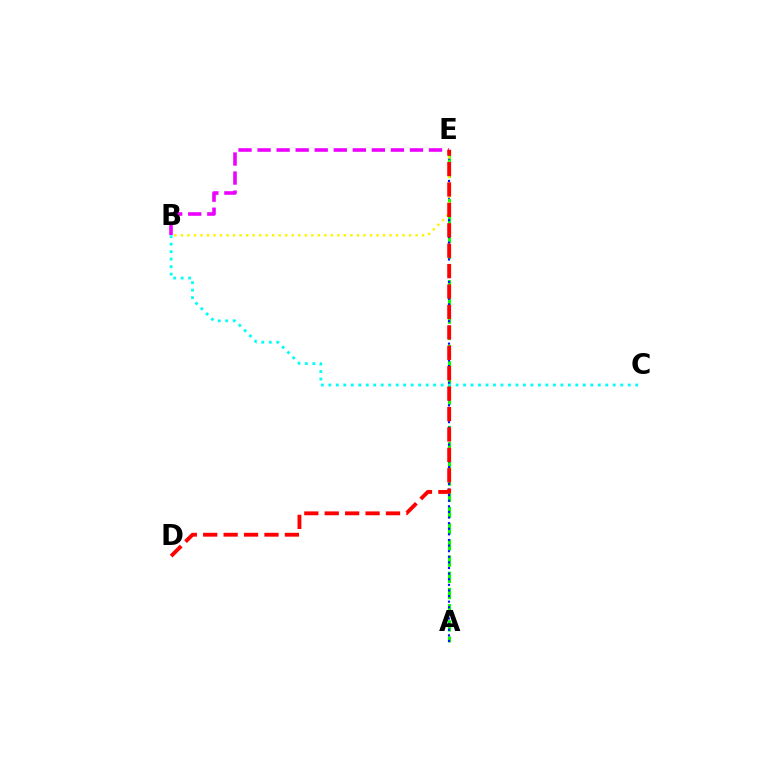{('B', 'E'): [{'color': '#ee00ff', 'line_style': 'dashed', 'thickness': 2.59}, {'color': '#fcf500', 'line_style': 'dotted', 'thickness': 1.77}], ('A', 'E'): [{'color': '#08ff00', 'line_style': 'dashed', 'thickness': 2.2}, {'color': '#0010ff', 'line_style': 'dotted', 'thickness': 1.52}], ('B', 'C'): [{'color': '#00fff6', 'line_style': 'dotted', 'thickness': 2.03}], ('D', 'E'): [{'color': '#ff0000', 'line_style': 'dashed', 'thickness': 2.77}]}